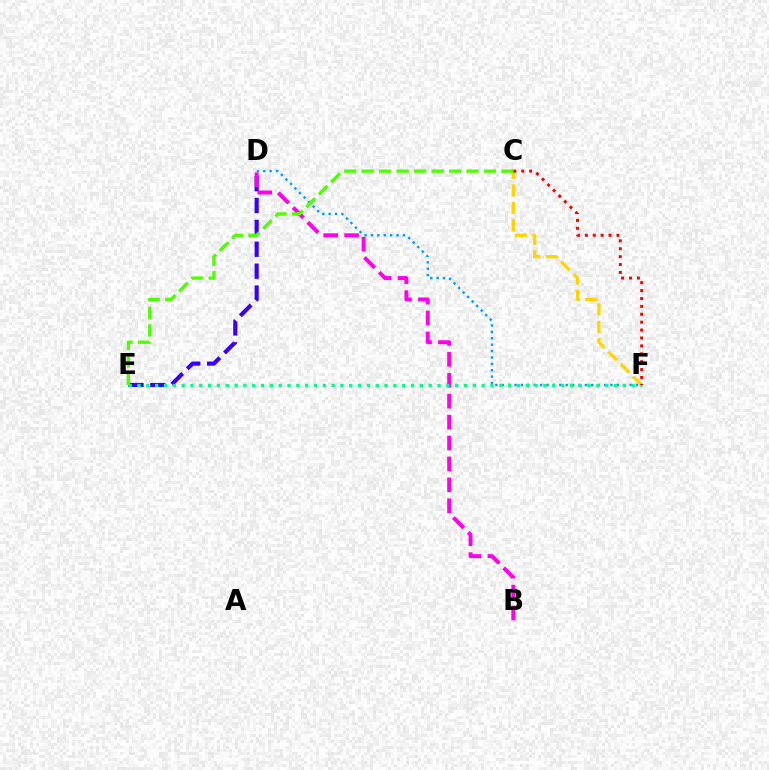{('D', 'E'): [{'color': '#3700ff', 'line_style': 'dashed', 'thickness': 2.97}], ('D', 'F'): [{'color': '#009eff', 'line_style': 'dotted', 'thickness': 1.74}], ('C', 'F'): [{'color': '#ffd500', 'line_style': 'dashed', 'thickness': 2.37}, {'color': '#ff0000', 'line_style': 'dotted', 'thickness': 2.15}], ('B', 'D'): [{'color': '#ff00ed', 'line_style': 'dashed', 'thickness': 2.84}], ('E', 'F'): [{'color': '#00ff86', 'line_style': 'dotted', 'thickness': 2.4}], ('C', 'E'): [{'color': '#4fff00', 'line_style': 'dashed', 'thickness': 2.37}]}